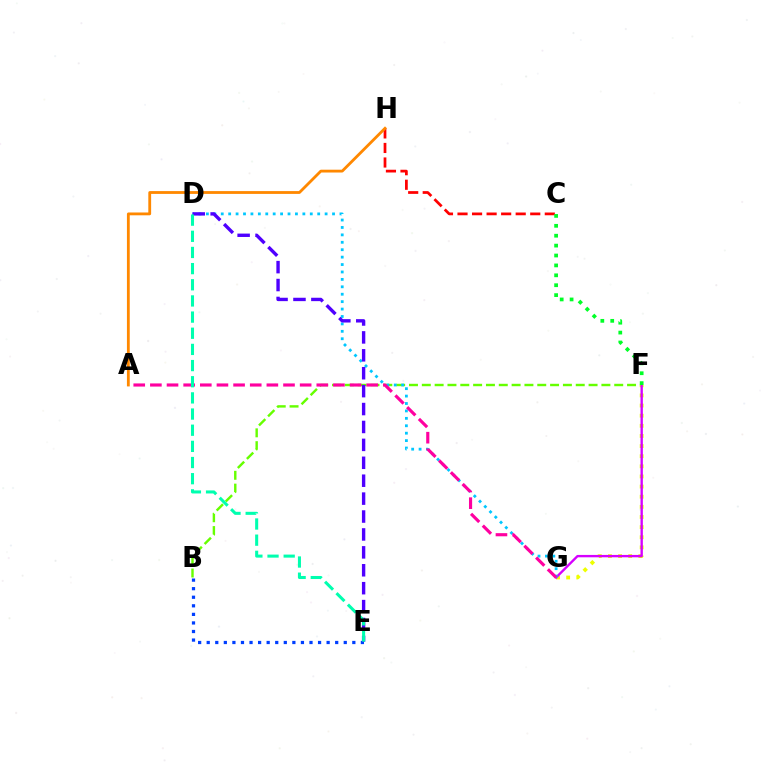{('C', 'H'): [{'color': '#ff0000', 'line_style': 'dashed', 'thickness': 1.98}], ('B', 'F'): [{'color': '#66ff00', 'line_style': 'dashed', 'thickness': 1.74}], ('F', 'G'): [{'color': '#eeff00', 'line_style': 'dotted', 'thickness': 2.75}, {'color': '#d600ff', 'line_style': 'solid', 'thickness': 1.71}], ('D', 'G'): [{'color': '#00c7ff', 'line_style': 'dotted', 'thickness': 2.02}], ('A', 'G'): [{'color': '#ff00a0', 'line_style': 'dashed', 'thickness': 2.26}], ('B', 'E'): [{'color': '#003fff', 'line_style': 'dotted', 'thickness': 2.33}], ('C', 'F'): [{'color': '#00ff27', 'line_style': 'dotted', 'thickness': 2.69}], ('A', 'H'): [{'color': '#ff8800', 'line_style': 'solid', 'thickness': 2.03}], ('D', 'E'): [{'color': '#4f00ff', 'line_style': 'dashed', 'thickness': 2.43}, {'color': '#00ffaf', 'line_style': 'dashed', 'thickness': 2.2}]}